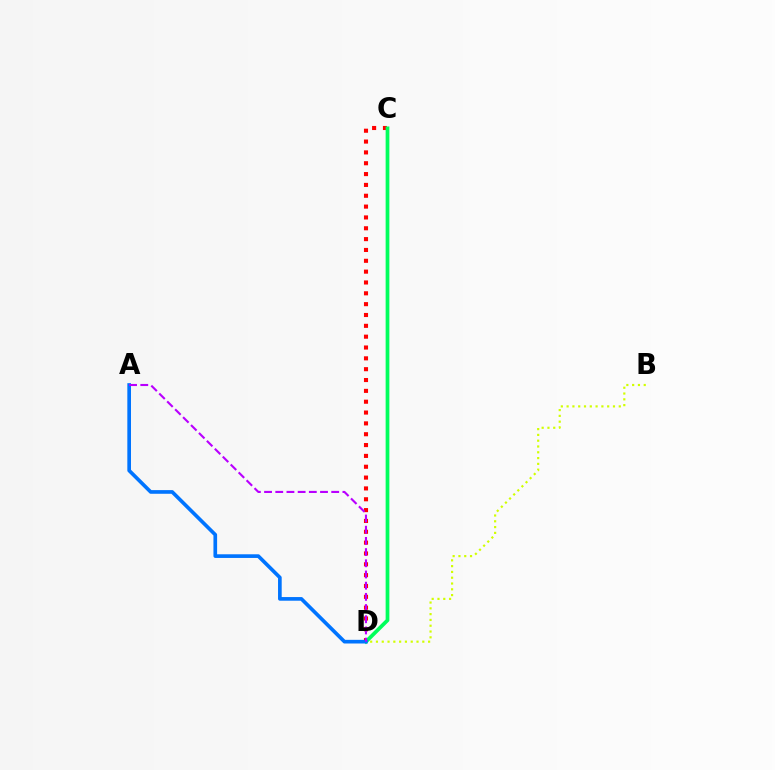{('B', 'D'): [{'color': '#d1ff00', 'line_style': 'dotted', 'thickness': 1.57}], ('C', 'D'): [{'color': '#ff0000', 'line_style': 'dotted', 'thickness': 2.95}, {'color': '#00ff5c', 'line_style': 'solid', 'thickness': 2.69}], ('A', 'D'): [{'color': '#0074ff', 'line_style': 'solid', 'thickness': 2.64}, {'color': '#b900ff', 'line_style': 'dashed', 'thickness': 1.52}]}